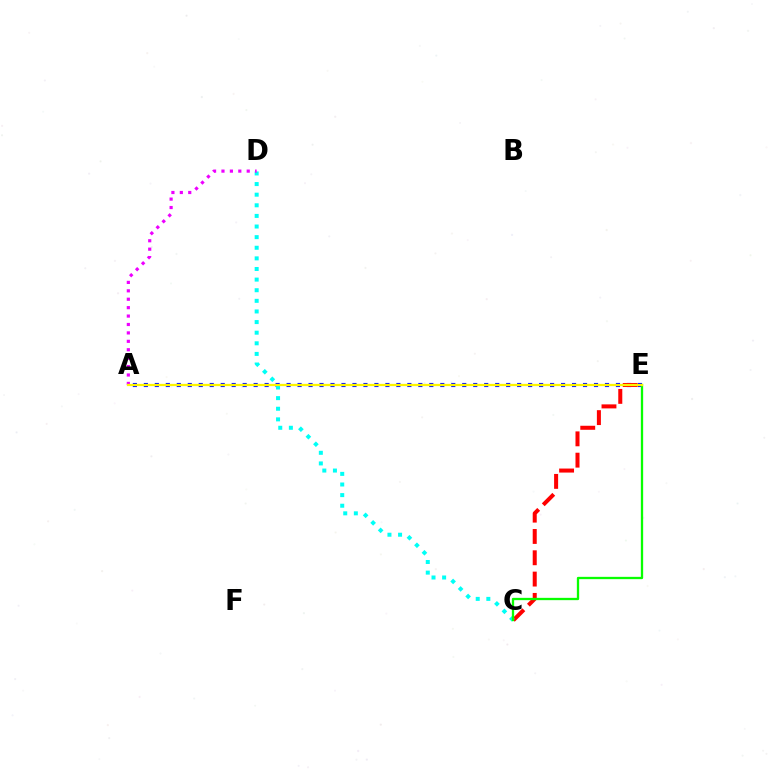{('A', 'E'): [{'color': '#0010ff', 'line_style': 'dotted', 'thickness': 2.98}, {'color': '#fcf500', 'line_style': 'solid', 'thickness': 1.61}], ('C', 'E'): [{'color': '#ff0000', 'line_style': 'dashed', 'thickness': 2.89}, {'color': '#08ff00', 'line_style': 'solid', 'thickness': 1.66}], ('C', 'D'): [{'color': '#00fff6', 'line_style': 'dotted', 'thickness': 2.88}], ('A', 'D'): [{'color': '#ee00ff', 'line_style': 'dotted', 'thickness': 2.29}]}